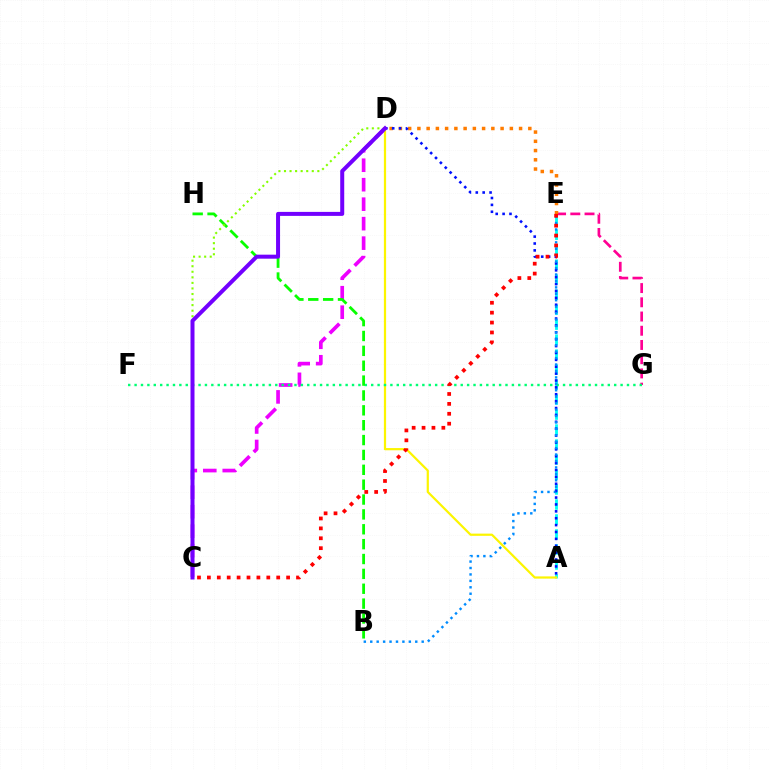{('C', 'D'): [{'color': '#ee00ff', 'line_style': 'dashed', 'thickness': 2.65}, {'color': '#84ff00', 'line_style': 'dotted', 'thickness': 1.51}, {'color': '#7200ff', 'line_style': 'solid', 'thickness': 2.88}], ('E', 'G'): [{'color': '#ff0094', 'line_style': 'dashed', 'thickness': 1.93}], ('D', 'E'): [{'color': '#ff7c00', 'line_style': 'dotted', 'thickness': 2.51}], ('A', 'E'): [{'color': '#00fff6', 'line_style': 'dashed', 'thickness': 2.04}], ('A', 'D'): [{'color': '#fcf500', 'line_style': 'solid', 'thickness': 1.59}, {'color': '#0010ff', 'line_style': 'dotted', 'thickness': 1.87}], ('F', 'G'): [{'color': '#00ff74', 'line_style': 'dotted', 'thickness': 1.74}], ('B', 'E'): [{'color': '#008cff', 'line_style': 'dotted', 'thickness': 1.75}], ('C', 'E'): [{'color': '#ff0000', 'line_style': 'dotted', 'thickness': 2.69}], ('B', 'H'): [{'color': '#08ff00', 'line_style': 'dashed', 'thickness': 2.02}]}